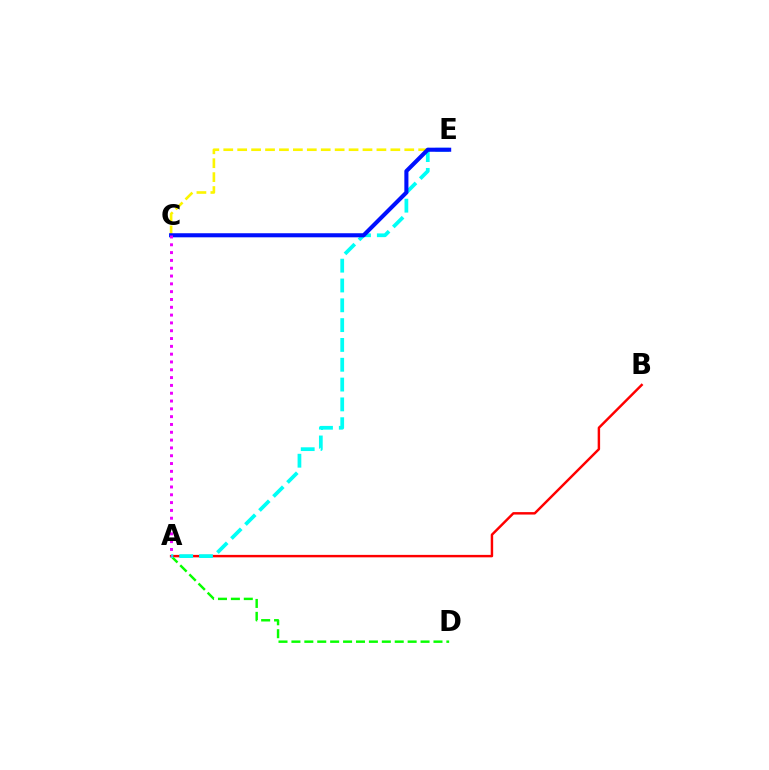{('A', 'B'): [{'color': '#ff0000', 'line_style': 'solid', 'thickness': 1.76}], ('A', 'D'): [{'color': '#08ff00', 'line_style': 'dashed', 'thickness': 1.75}], ('A', 'E'): [{'color': '#00fff6', 'line_style': 'dashed', 'thickness': 2.69}], ('C', 'E'): [{'color': '#fcf500', 'line_style': 'dashed', 'thickness': 1.89}, {'color': '#0010ff', 'line_style': 'solid', 'thickness': 2.94}], ('A', 'C'): [{'color': '#ee00ff', 'line_style': 'dotted', 'thickness': 2.12}]}